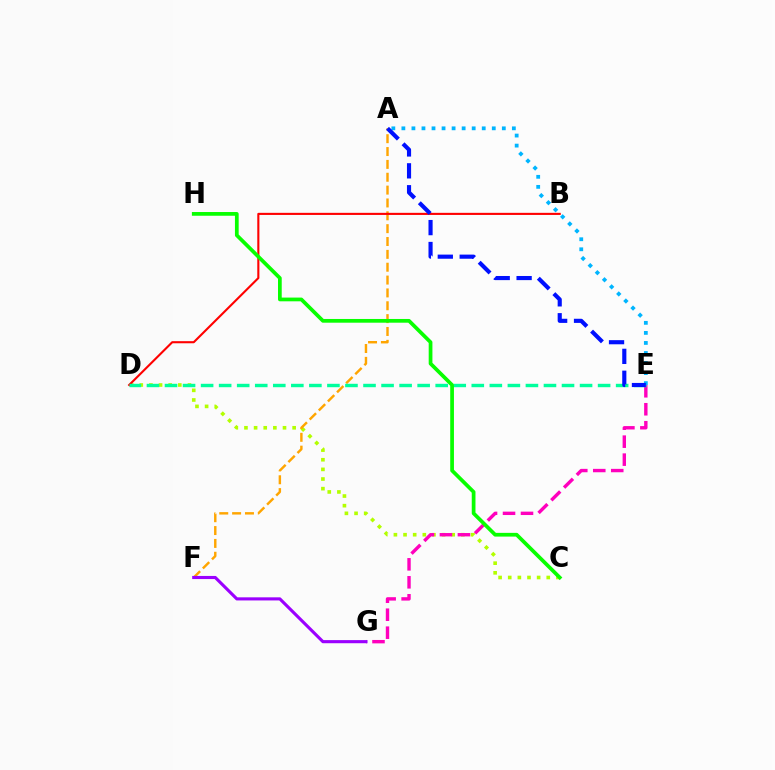{('C', 'D'): [{'color': '#b3ff00', 'line_style': 'dotted', 'thickness': 2.62}], ('A', 'F'): [{'color': '#ffa500', 'line_style': 'dashed', 'thickness': 1.75}], ('E', 'G'): [{'color': '#ff00bd', 'line_style': 'dashed', 'thickness': 2.44}], ('B', 'D'): [{'color': '#ff0000', 'line_style': 'solid', 'thickness': 1.52}], ('D', 'E'): [{'color': '#00ff9d', 'line_style': 'dashed', 'thickness': 2.45}], ('C', 'H'): [{'color': '#08ff00', 'line_style': 'solid', 'thickness': 2.68}], ('F', 'G'): [{'color': '#9b00ff', 'line_style': 'solid', 'thickness': 2.24}], ('A', 'E'): [{'color': '#00b5ff', 'line_style': 'dotted', 'thickness': 2.73}, {'color': '#0010ff', 'line_style': 'dashed', 'thickness': 2.98}]}